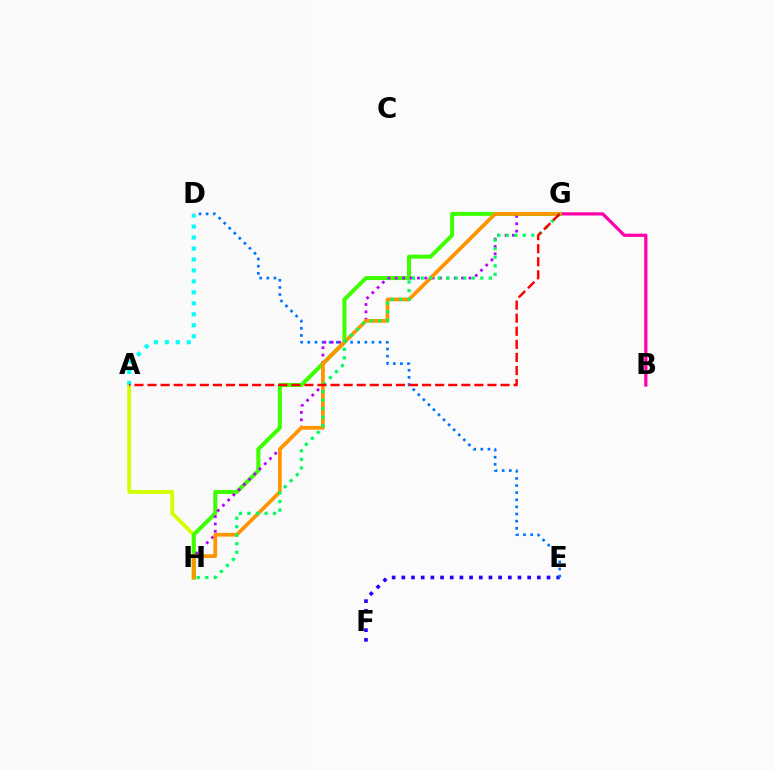{('A', 'H'): [{'color': '#d1ff00', 'line_style': 'solid', 'thickness': 2.78}], ('E', 'F'): [{'color': '#2500ff', 'line_style': 'dotted', 'thickness': 2.63}], ('D', 'E'): [{'color': '#0074ff', 'line_style': 'dotted', 'thickness': 1.94}], ('B', 'G'): [{'color': '#ff00ac', 'line_style': 'solid', 'thickness': 2.32}], ('G', 'H'): [{'color': '#3dff00', 'line_style': 'solid', 'thickness': 2.89}, {'color': '#b900ff', 'line_style': 'dotted', 'thickness': 2.0}, {'color': '#ff9400', 'line_style': 'solid', 'thickness': 2.68}, {'color': '#00ff5c', 'line_style': 'dotted', 'thickness': 2.32}], ('A', 'D'): [{'color': '#00fff6', 'line_style': 'dotted', 'thickness': 2.98}], ('A', 'G'): [{'color': '#ff0000', 'line_style': 'dashed', 'thickness': 1.78}]}